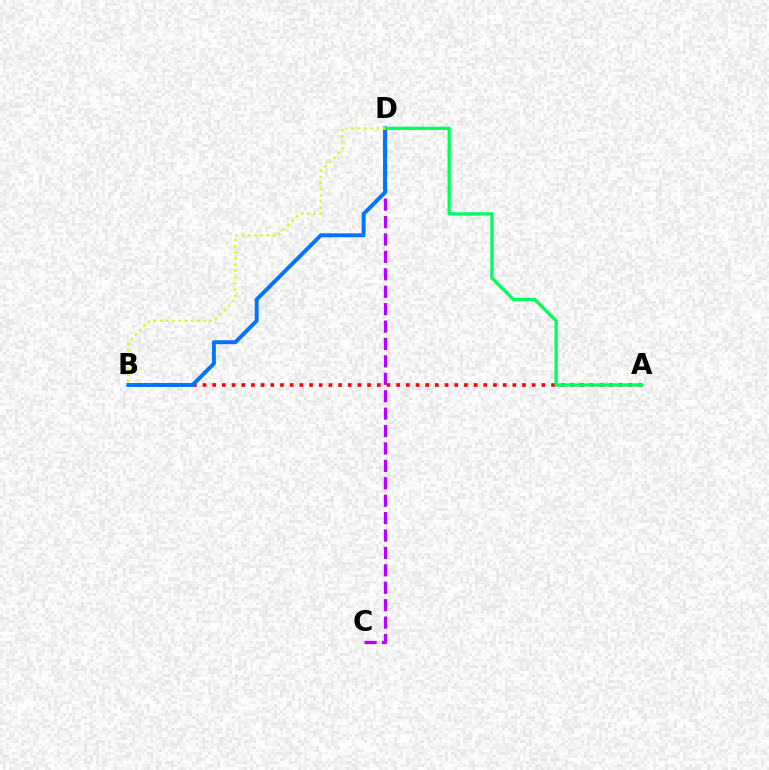{('C', 'D'): [{'color': '#b900ff', 'line_style': 'dashed', 'thickness': 2.37}], ('A', 'B'): [{'color': '#ff0000', 'line_style': 'dotted', 'thickness': 2.63}], ('B', 'D'): [{'color': '#0074ff', 'line_style': 'solid', 'thickness': 2.82}, {'color': '#d1ff00', 'line_style': 'dotted', 'thickness': 1.68}], ('A', 'D'): [{'color': '#00ff5c', 'line_style': 'solid', 'thickness': 2.36}]}